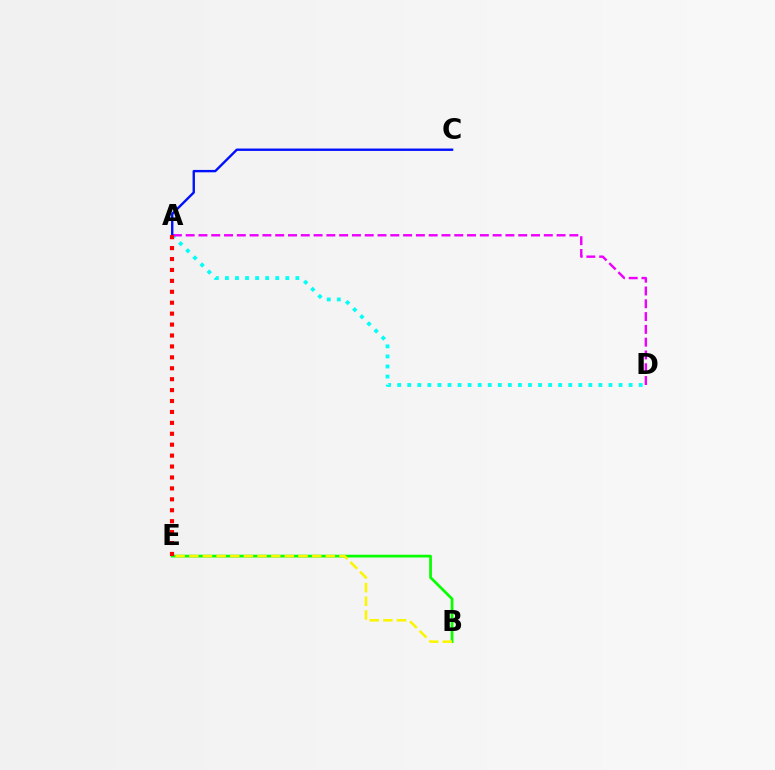{('A', 'D'): [{'color': '#00fff6', 'line_style': 'dotted', 'thickness': 2.73}, {'color': '#ee00ff', 'line_style': 'dashed', 'thickness': 1.74}], ('B', 'E'): [{'color': '#08ff00', 'line_style': 'solid', 'thickness': 1.97}, {'color': '#fcf500', 'line_style': 'dashed', 'thickness': 1.85}], ('A', 'C'): [{'color': '#0010ff', 'line_style': 'solid', 'thickness': 1.72}], ('A', 'E'): [{'color': '#ff0000', 'line_style': 'dotted', 'thickness': 2.97}]}